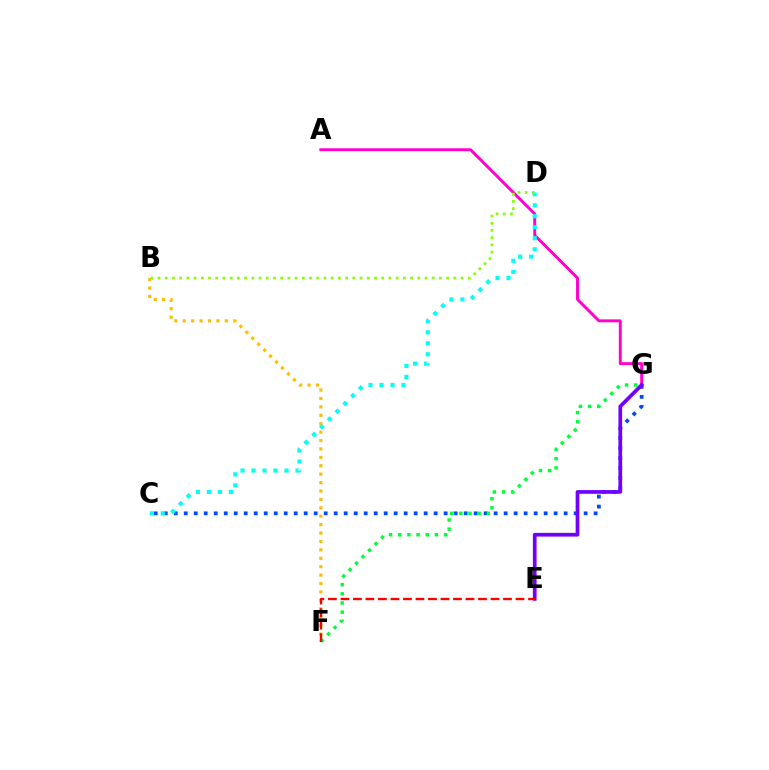{('C', 'G'): [{'color': '#004bff', 'line_style': 'dotted', 'thickness': 2.72}], ('A', 'G'): [{'color': '#ff00cf', 'line_style': 'solid', 'thickness': 2.1}], ('B', 'F'): [{'color': '#ffbd00', 'line_style': 'dotted', 'thickness': 2.29}], ('B', 'D'): [{'color': '#84ff00', 'line_style': 'dotted', 'thickness': 1.96}], ('F', 'G'): [{'color': '#00ff39', 'line_style': 'dotted', 'thickness': 2.49}], ('E', 'G'): [{'color': '#7200ff', 'line_style': 'solid', 'thickness': 2.67}], ('E', 'F'): [{'color': '#ff0000', 'line_style': 'dashed', 'thickness': 1.7}], ('C', 'D'): [{'color': '#00fff6', 'line_style': 'dotted', 'thickness': 2.99}]}